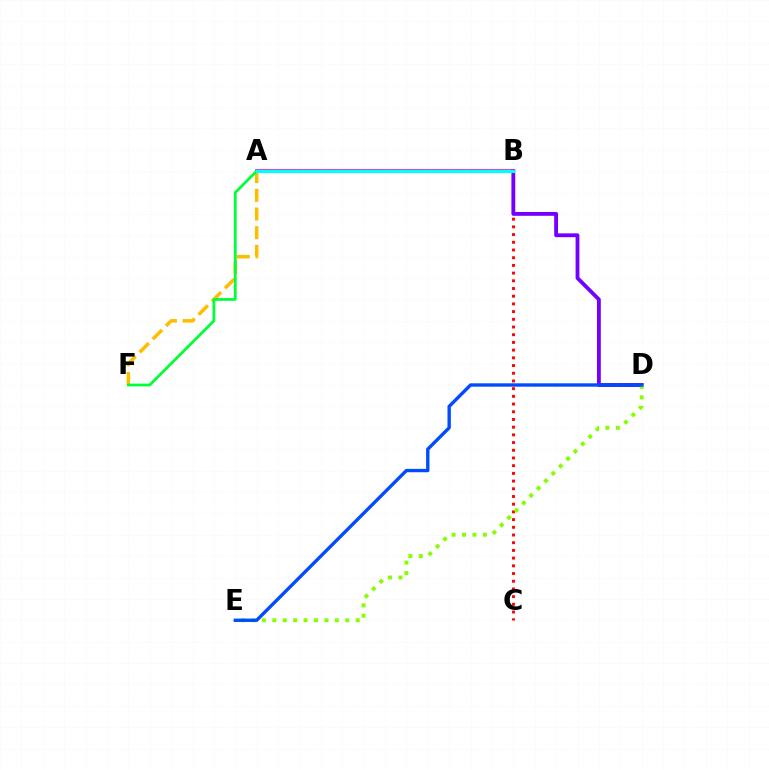{('B', 'C'): [{'color': '#ff0000', 'line_style': 'dotted', 'thickness': 2.09}], ('B', 'D'): [{'color': '#7200ff', 'line_style': 'solid', 'thickness': 2.76}], ('A', 'F'): [{'color': '#ffbd00', 'line_style': 'dashed', 'thickness': 2.54}, {'color': '#00ff39', 'line_style': 'solid', 'thickness': 2.0}], ('A', 'B'): [{'color': '#ff00cf', 'line_style': 'solid', 'thickness': 2.64}, {'color': '#00fff6', 'line_style': 'solid', 'thickness': 2.3}], ('D', 'E'): [{'color': '#84ff00', 'line_style': 'dotted', 'thickness': 2.83}, {'color': '#004bff', 'line_style': 'solid', 'thickness': 2.43}]}